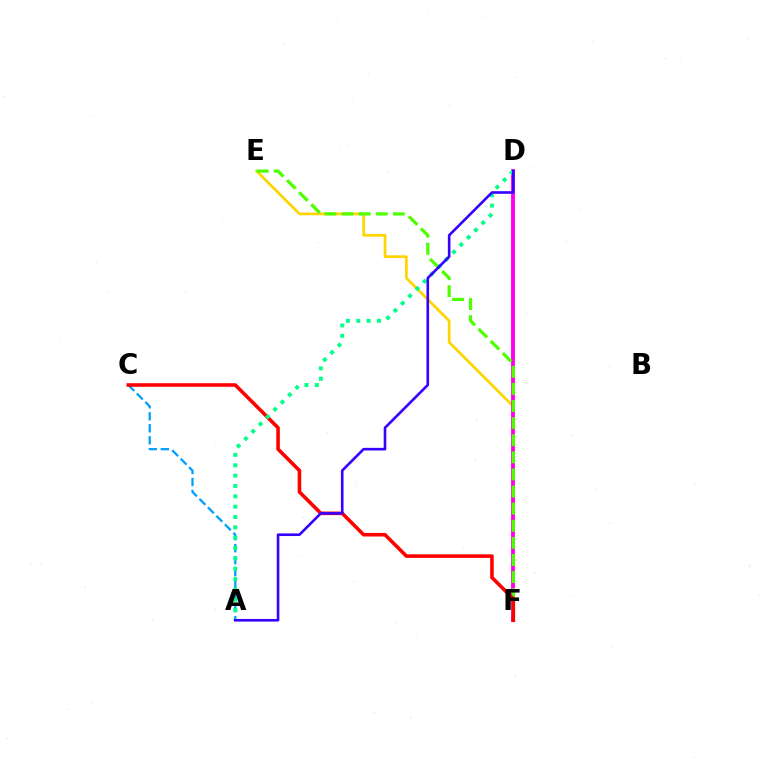{('A', 'C'): [{'color': '#009eff', 'line_style': 'dashed', 'thickness': 1.63}], ('E', 'F'): [{'color': '#ffd500', 'line_style': 'solid', 'thickness': 1.97}, {'color': '#4fff00', 'line_style': 'dashed', 'thickness': 2.32}], ('D', 'F'): [{'color': '#ff00ed', 'line_style': 'solid', 'thickness': 2.77}], ('C', 'F'): [{'color': '#ff0000', 'line_style': 'solid', 'thickness': 2.58}], ('A', 'D'): [{'color': '#00ff86', 'line_style': 'dotted', 'thickness': 2.81}, {'color': '#3700ff', 'line_style': 'solid', 'thickness': 1.89}]}